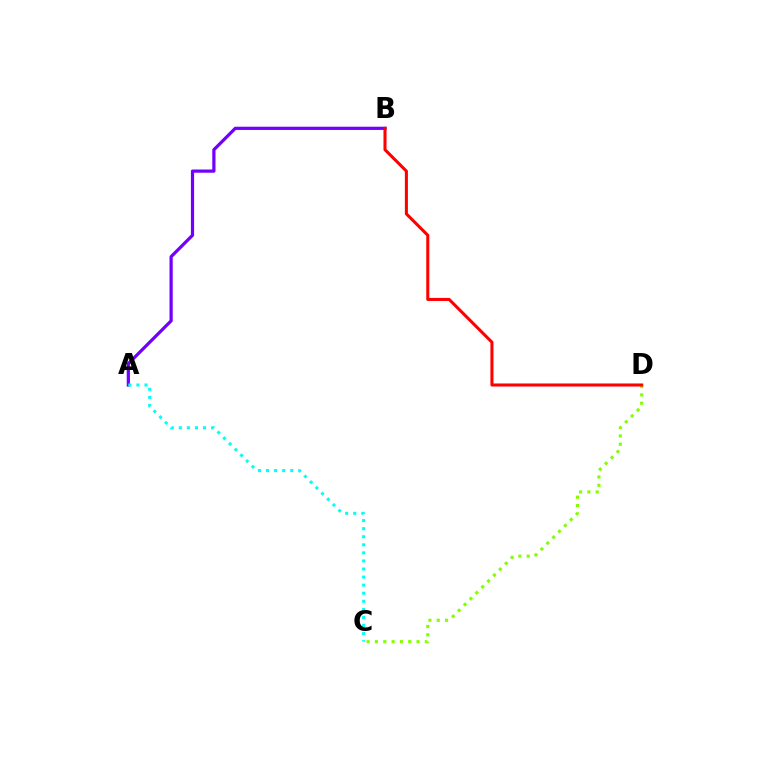{('A', 'B'): [{'color': '#7200ff', 'line_style': 'solid', 'thickness': 2.31}], ('A', 'C'): [{'color': '#00fff6', 'line_style': 'dotted', 'thickness': 2.19}], ('C', 'D'): [{'color': '#84ff00', 'line_style': 'dotted', 'thickness': 2.26}], ('B', 'D'): [{'color': '#ff0000', 'line_style': 'solid', 'thickness': 2.2}]}